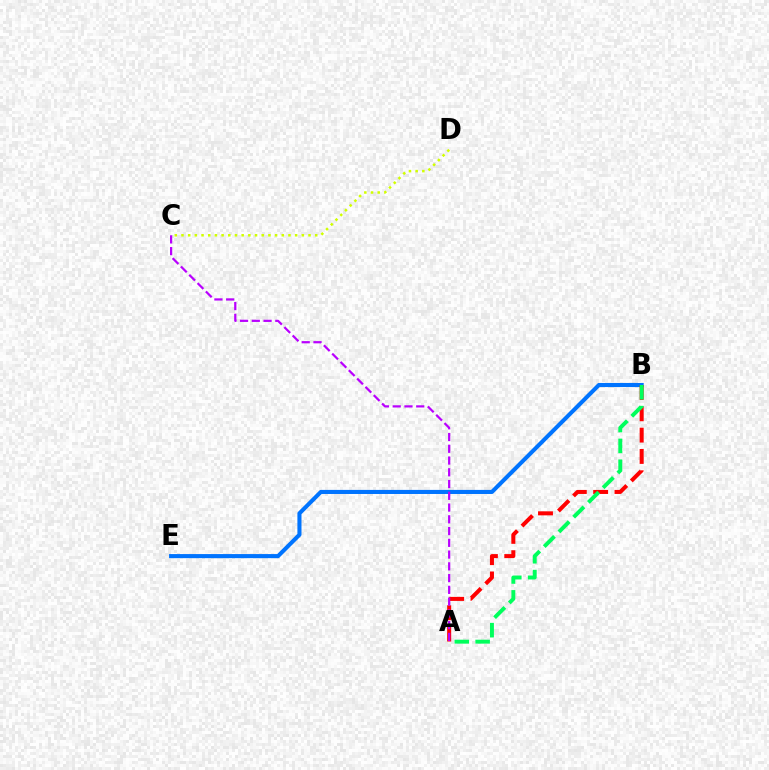{('B', 'E'): [{'color': '#0074ff', 'line_style': 'solid', 'thickness': 2.94}], ('A', 'B'): [{'color': '#ff0000', 'line_style': 'dashed', 'thickness': 2.9}, {'color': '#00ff5c', 'line_style': 'dashed', 'thickness': 2.83}], ('A', 'C'): [{'color': '#b900ff', 'line_style': 'dashed', 'thickness': 1.6}], ('C', 'D'): [{'color': '#d1ff00', 'line_style': 'dotted', 'thickness': 1.82}]}